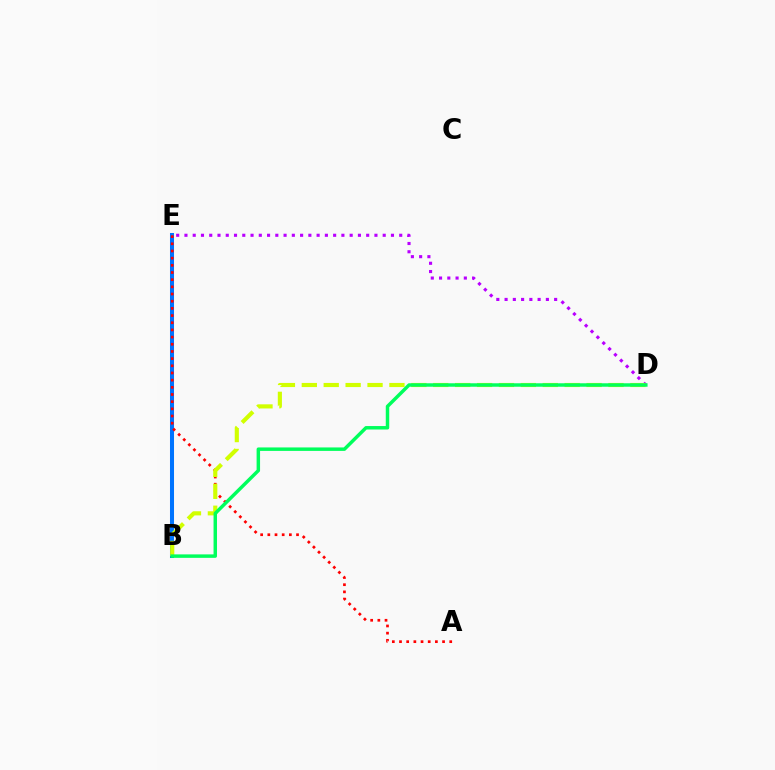{('B', 'E'): [{'color': '#0074ff', 'line_style': 'solid', 'thickness': 2.9}], ('D', 'E'): [{'color': '#b900ff', 'line_style': 'dotted', 'thickness': 2.24}], ('A', 'E'): [{'color': '#ff0000', 'line_style': 'dotted', 'thickness': 1.95}], ('B', 'D'): [{'color': '#d1ff00', 'line_style': 'dashed', 'thickness': 2.98}, {'color': '#00ff5c', 'line_style': 'solid', 'thickness': 2.49}]}